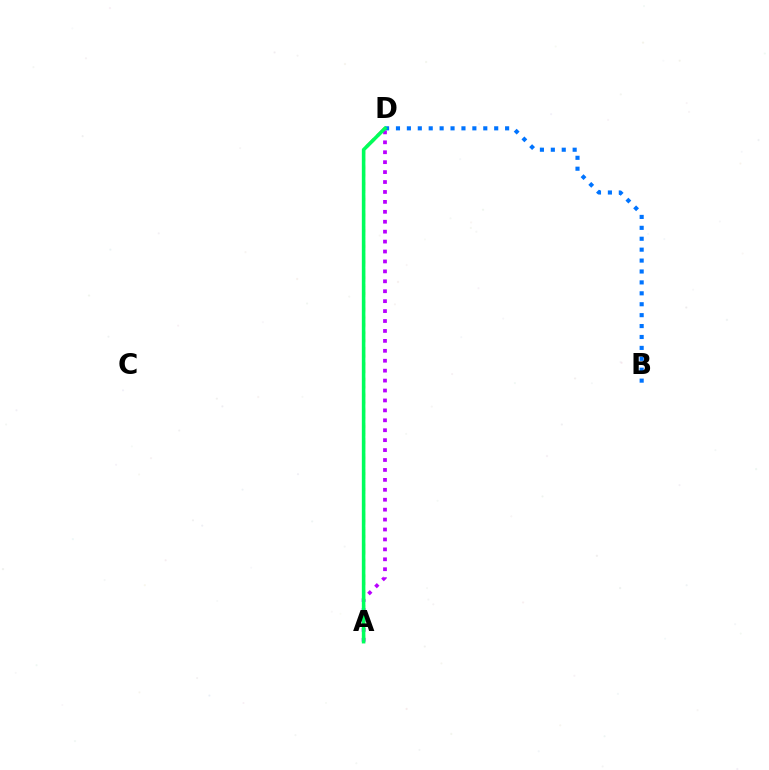{('A', 'D'): [{'color': '#ff0000', 'line_style': 'dashed', 'thickness': 2.06}, {'color': '#d1ff00', 'line_style': 'dotted', 'thickness': 2.13}, {'color': '#b900ff', 'line_style': 'dotted', 'thickness': 2.7}, {'color': '#00ff5c', 'line_style': 'solid', 'thickness': 2.56}], ('B', 'D'): [{'color': '#0074ff', 'line_style': 'dotted', 'thickness': 2.97}]}